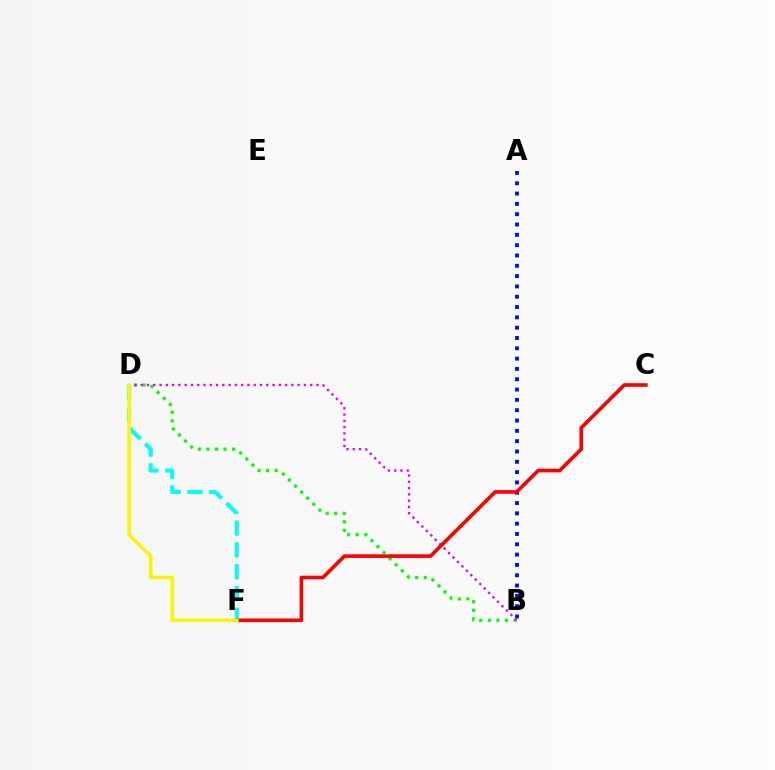{('B', 'D'): [{'color': '#08ff00', 'line_style': 'dotted', 'thickness': 2.33}, {'color': '#ee00ff', 'line_style': 'dotted', 'thickness': 1.71}], ('D', 'F'): [{'color': '#00fff6', 'line_style': 'dashed', 'thickness': 2.96}, {'color': '#fcf500', 'line_style': 'solid', 'thickness': 2.56}], ('A', 'B'): [{'color': '#0010ff', 'line_style': 'dotted', 'thickness': 2.8}], ('C', 'F'): [{'color': '#ff0000', 'line_style': 'solid', 'thickness': 2.6}]}